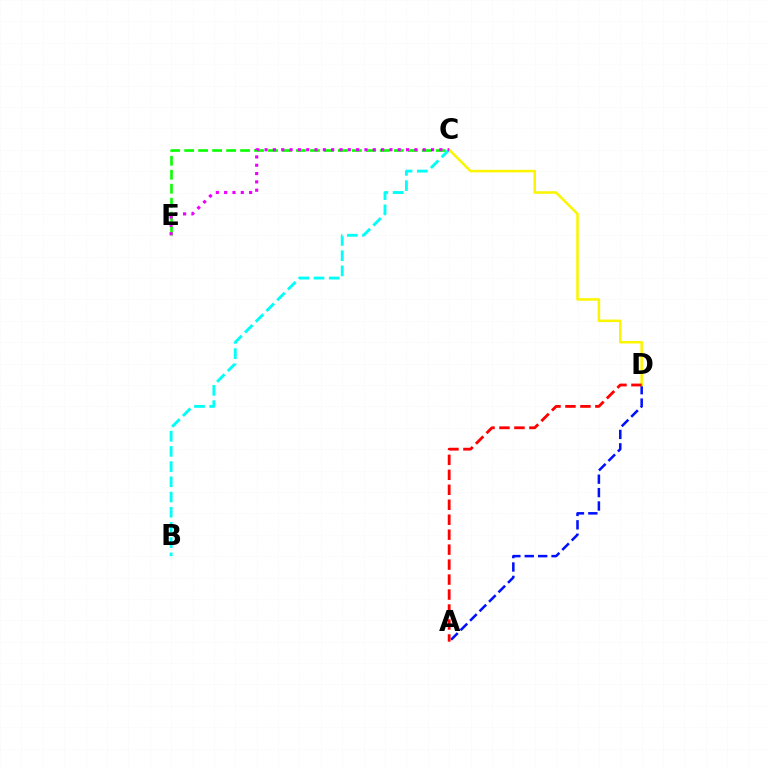{('B', 'C'): [{'color': '#00fff6', 'line_style': 'dashed', 'thickness': 2.07}], ('A', 'D'): [{'color': '#0010ff', 'line_style': 'dashed', 'thickness': 1.82}, {'color': '#ff0000', 'line_style': 'dashed', 'thickness': 2.03}], ('C', 'D'): [{'color': '#fcf500', 'line_style': 'solid', 'thickness': 1.83}], ('C', 'E'): [{'color': '#08ff00', 'line_style': 'dashed', 'thickness': 1.9}, {'color': '#ee00ff', 'line_style': 'dotted', 'thickness': 2.26}]}